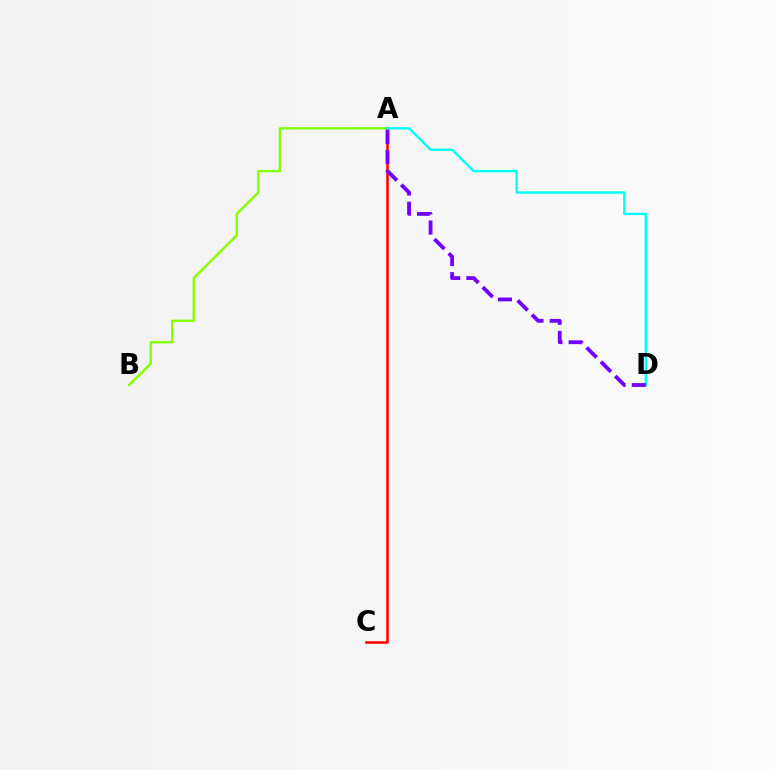{('A', 'C'): [{'color': '#ff0000', 'line_style': 'solid', 'thickness': 1.84}], ('A', 'B'): [{'color': '#84ff00', 'line_style': 'solid', 'thickness': 1.71}], ('A', 'D'): [{'color': '#00fff6', 'line_style': 'solid', 'thickness': 1.71}, {'color': '#7200ff', 'line_style': 'dashed', 'thickness': 2.74}]}